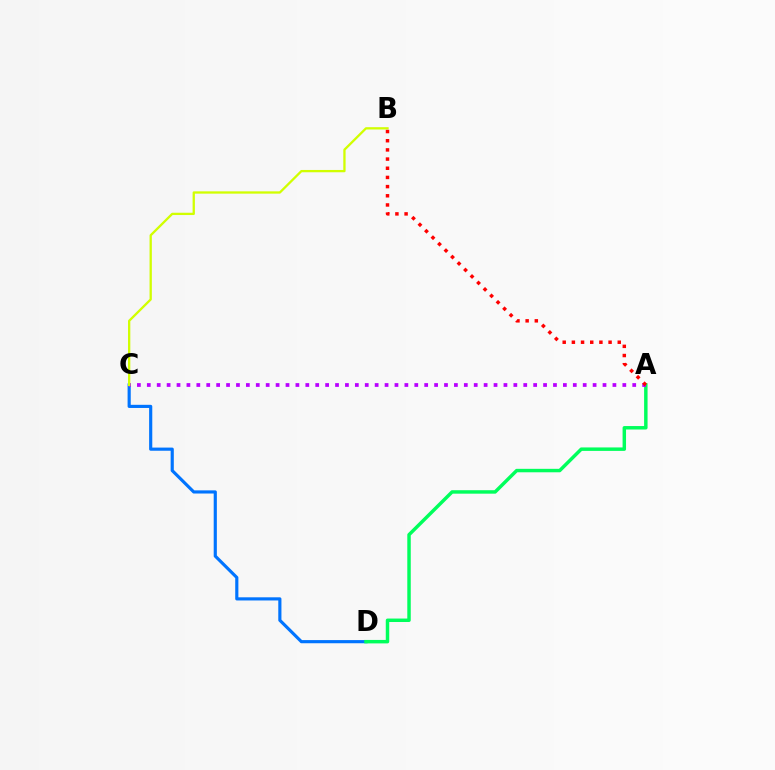{('C', 'D'): [{'color': '#0074ff', 'line_style': 'solid', 'thickness': 2.27}], ('A', 'D'): [{'color': '#00ff5c', 'line_style': 'solid', 'thickness': 2.49}], ('A', 'C'): [{'color': '#b900ff', 'line_style': 'dotted', 'thickness': 2.69}], ('B', 'C'): [{'color': '#d1ff00', 'line_style': 'solid', 'thickness': 1.65}], ('A', 'B'): [{'color': '#ff0000', 'line_style': 'dotted', 'thickness': 2.49}]}